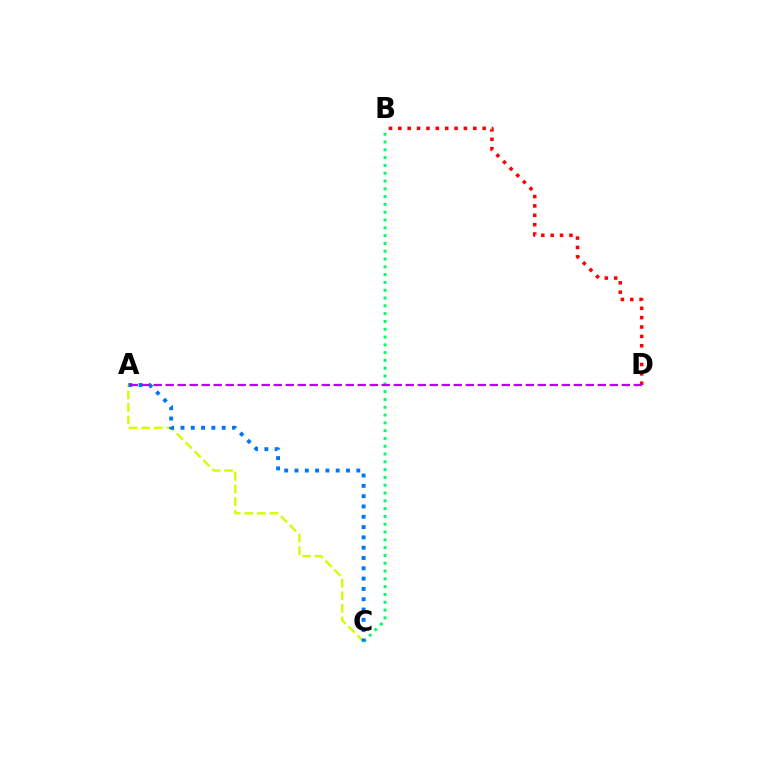{('B', 'C'): [{'color': '#00ff5c', 'line_style': 'dotted', 'thickness': 2.12}], ('A', 'C'): [{'color': '#d1ff00', 'line_style': 'dashed', 'thickness': 1.71}, {'color': '#0074ff', 'line_style': 'dotted', 'thickness': 2.8}], ('B', 'D'): [{'color': '#ff0000', 'line_style': 'dotted', 'thickness': 2.55}], ('A', 'D'): [{'color': '#b900ff', 'line_style': 'dashed', 'thickness': 1.63}]}